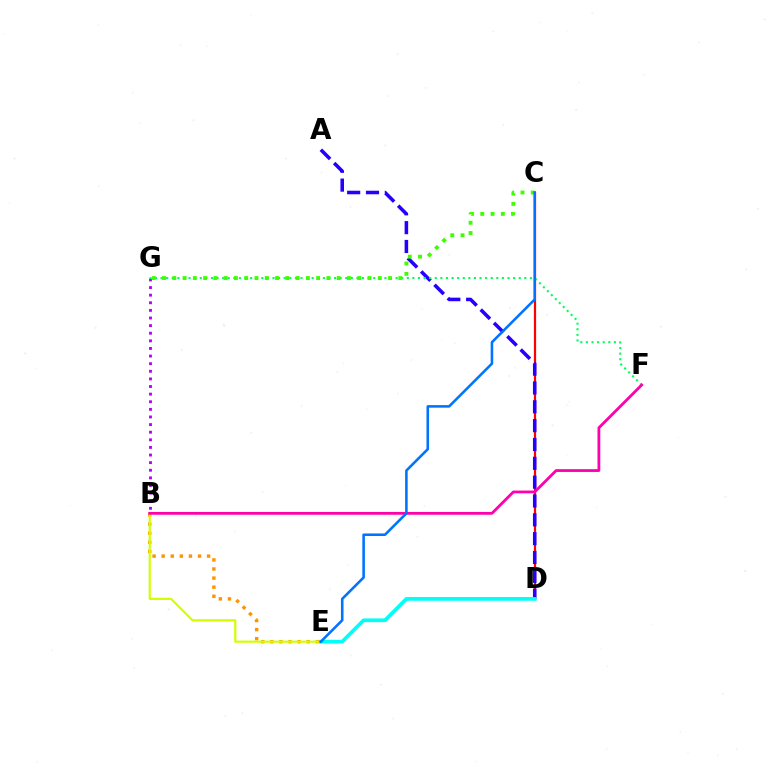{('B', 'G'): [{'color': '#b900ff', 'line_style': 'dotted', 'thickness': 2.07}], ('C', 'D'): [{'color': '#ff0000', 'line_style': 'solid', 'thickness': 1.6}], ('B', 'E'): [{'color': '#ff9400', 'line_style': 'dotted', 'thickness': 2.47}, {'color': '#d1ff00', 'line_style': 'solid', 'thickness': 1.57}], ('A', 'D'): [{'color': '#2500ff', 'line_style': 'dashed', 'thickness': 2.56}], ('D', 'E'): [{'color': '#00fff6', 'line_style': 'solid', 'thickness': 2.67}], ('F', 'G'): [{'color': '#00ff5c', 'line_style': 'dotted', 'thickness': 1.52}], ('C', 'G'): [{'color': '#3dff00', 'line_style': 'dotted', 'thickness': 2.79}], ('B', 'F'): [{'color': '#ff00ac', 'line_style': 'solid', 'thickness': 2.01}], ('C', 'E'): [{'color': '#0074ff', 'line_style': 'solid', 'thickness': 1.85}]}